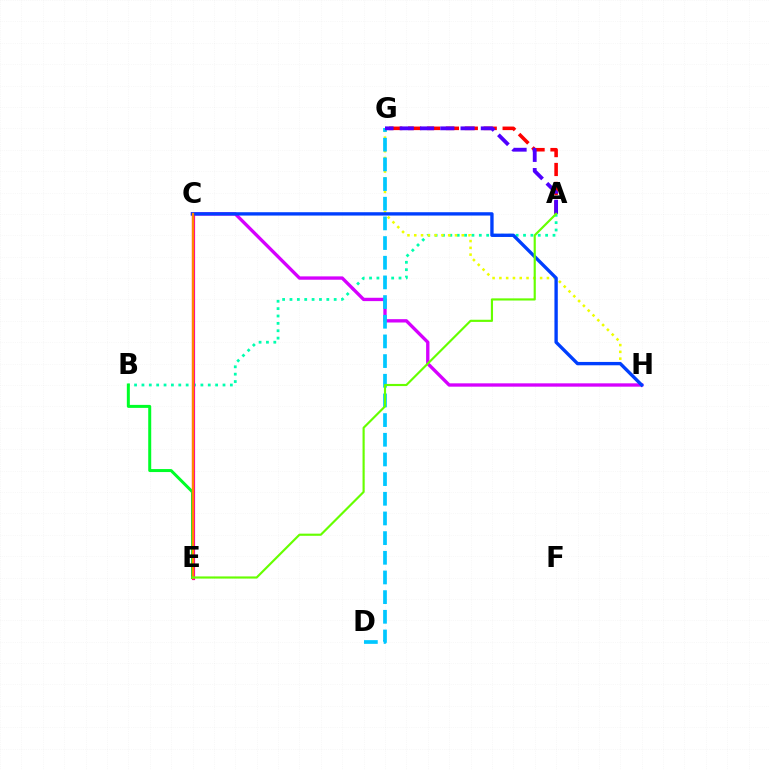{('A', 'G'): [{'color': '#ff0000', 'line_style': 'dashed', 'thickness': 2.57}, {'color': '#4f00ff', 'line_style': 'dashed', 'thickness': 2.75}], ('A', 'B'): [{'color': '#00ffaf', 'line_style': 'dotted', 'thickness': 2.0}], ('B', 'E'): [{'color': '#00ff27', 'line_style': 'solid', 'thickness': 2.16}], ('G', 'H'): [{'color': '#eeff00', 'line_style': 'dotted', 'thickness': 1.84}], ('C', 'H'): [{'color': '#d600ff', 'line_style': 'solid', 'thickness': 2.4}, {'color': '#003fff', 'line_style': 'solid', 'thickness': 2.41}], ('D', 'G'): [{'color': '#00c7ff', 'line_style': 'dashed', 'thickness': 2.67}], ('C', 'E'): [{'color': '#ff00a0', 'line_style': 'solid', 'thickness': 2.29}, {'color': '#ff8800', 'line_style': 'solid', 'thickness': 1.65}], ('A', 'E'): [{'color': '#66ff00', 'line_style': 'solid', 'thickness': 1.55}]}